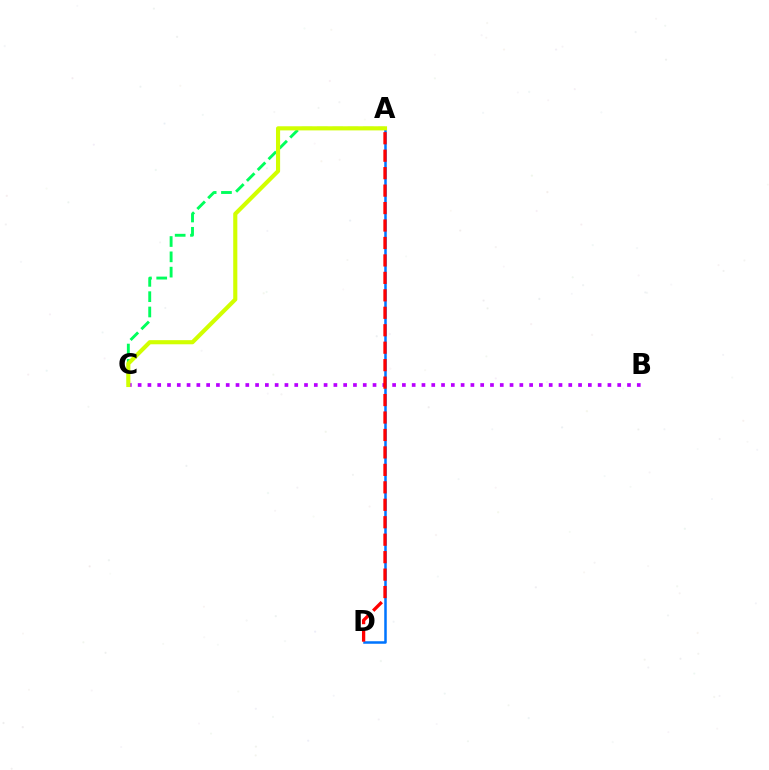{('A', 'C'): [{'color': '#00ff5c', 'line_style': 'dashed', 'thickness': 2.08}, {'color': '#d1ff00', 'line_style': 'solid', 'thickness': 2.96}], ('B', 'C'): [{'color': '#b900ff', 'line_style': 'dotted', 'thickness': 2.66}], ('A', 'D'): [{'color': '#0074ff', 'line_style': 'solid', 'thickness': 1.82}, {'color': '#ff0000', 'line_style': 'dashed', 'thickness': 2.37}]}